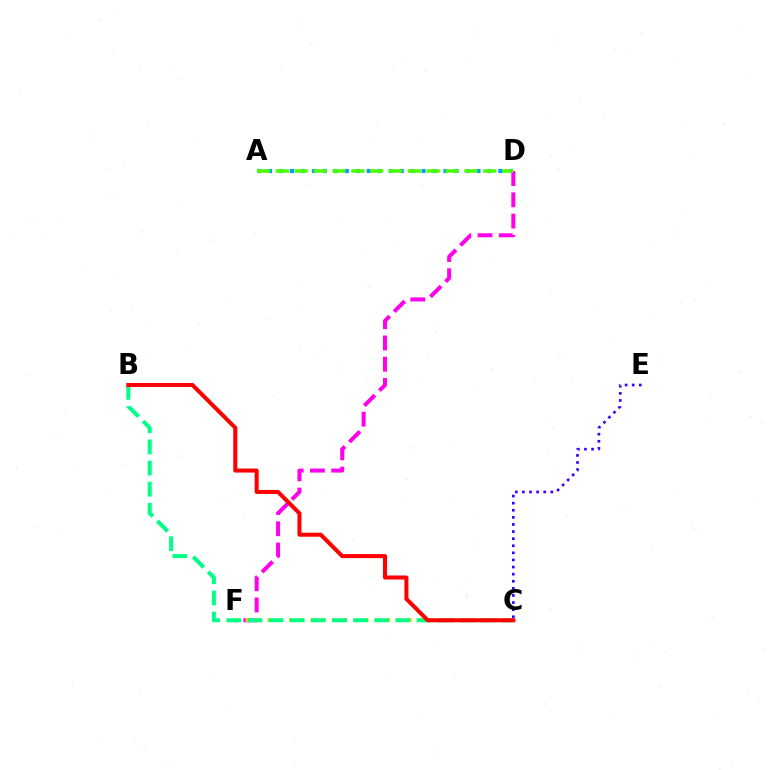{('D', 'F'): [{'color': '#ff00ed', 'line_style': 'dashed', 'thickness': 2.89}], ('A', 'D'): [{'color': '#009eff', 'line_style': 'dotted', 'thickness': 2.98}, {'color': '#4fff00', 'line_style': 'dashed', 'thickness': 2.56}], ('C', 'F'): [{'color': '#ffd500', 'line_style': 'dotted', 'thickness': 2.93}], ('B', 'C'): [{'color': '#00ff86', 'line_style': 'dashed', 'thickness': 2.87}, {'color': '#ff0000', 'line_style': 'solid', 'thickness': 2.9}], ('C', 'E'): [{'color': '#3700ff', 'line_style': 'dotted', 'thickness': 1.93}]}